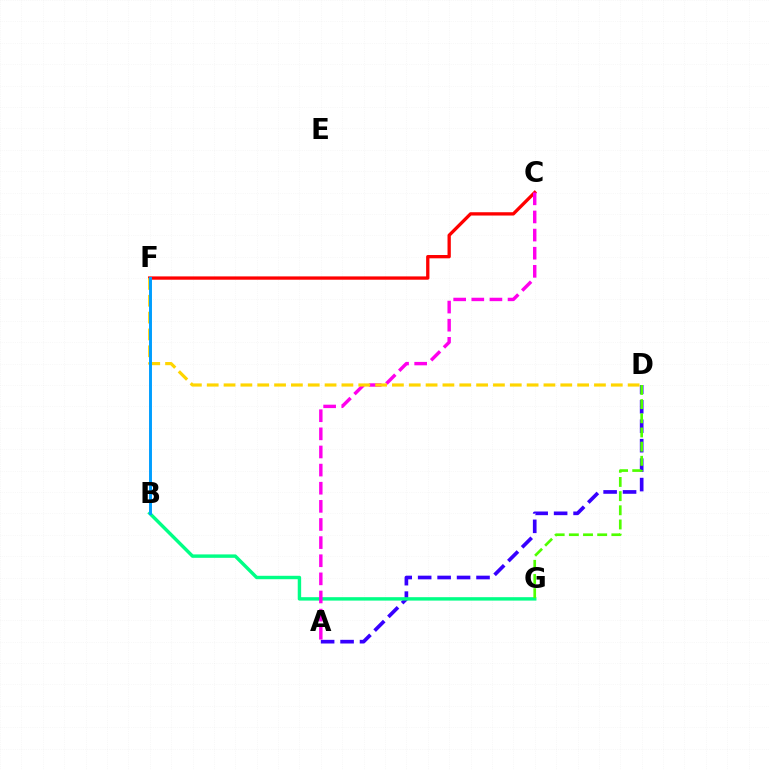{('A', 'D'): [{'color': '#3700ff', 'line_style': 'dashed', 'thickness': 2.64}], ('B', 'G'): [{'color': '#00ff86', 'line_style': 'solid', 'thickness': 2.46}], ('C', 'F'): [{'color': '#ff0000', 'line_style': 'solid', 'thickness': 2.38}], ('D', 'G'): [{'color': '#4fff00', 'line_style': 'dashed', 'thickness': 1.93}], ('A', 'C'): [{'color': '#ff00ed', 'line_style': 'dashed', 'thickness': 2.46}], ('D', 'F'): [{'color': '#ffd500', 'line_style': 'dashed', 'thickness': 2.29}], ('B', 'F'): [{'color': '#009eff', 'line_style': 'solid', 'thickness': 2.11}]}